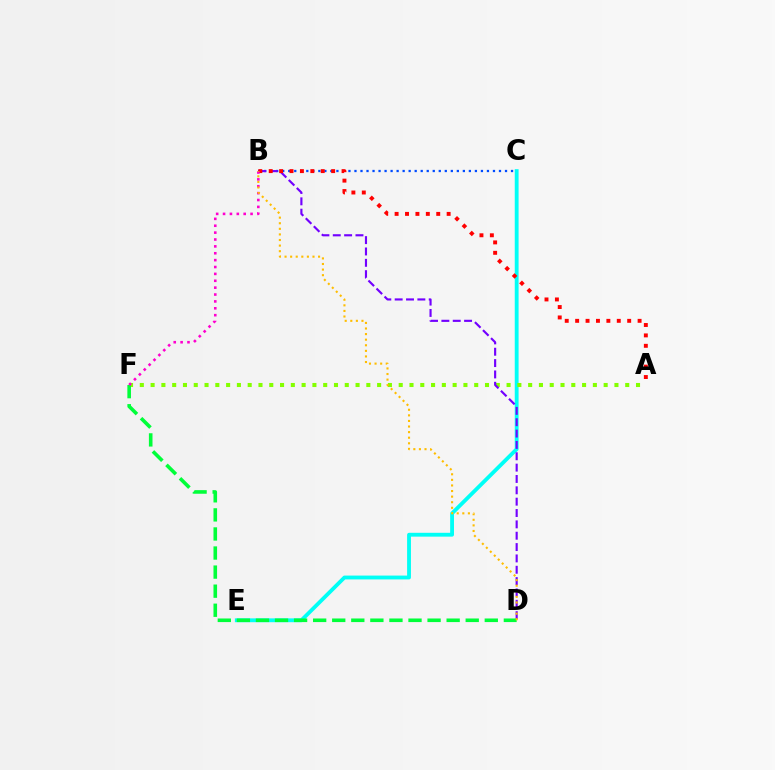{('B', 'C'): [{'color': '#004bff', 'line_style': 'dotted', 'thickness': 1.64}], ('C', 'E'): [{'color': '#00fff6', 'line_style': 'solid', 'thickness': 2.76}], ('A', 'F'): [{'color': '#84ff00', 'line_style': 'dotted', 'thickness': 2.93}], ('B', 'D'): [{'color': '#7200ff', 'line_style': 'dashed', 'thickness': 1.54}, {'color': '#ffbd00', 'line_style': 'dotted', 'thickness': 1.52}], ('A', 'B'): [{'color': '#ff0000', 'line_style': 'dotted', 'thickness': 2.83}], ('D', 'F'): [{'color': '#00ff39', 'line_style': 'dashed', 'thickness': 2.59}], ('B', 'F'): [{'color': '#ff00cf', 'line_style': 'dotted', 'thickness': 1.87}]}